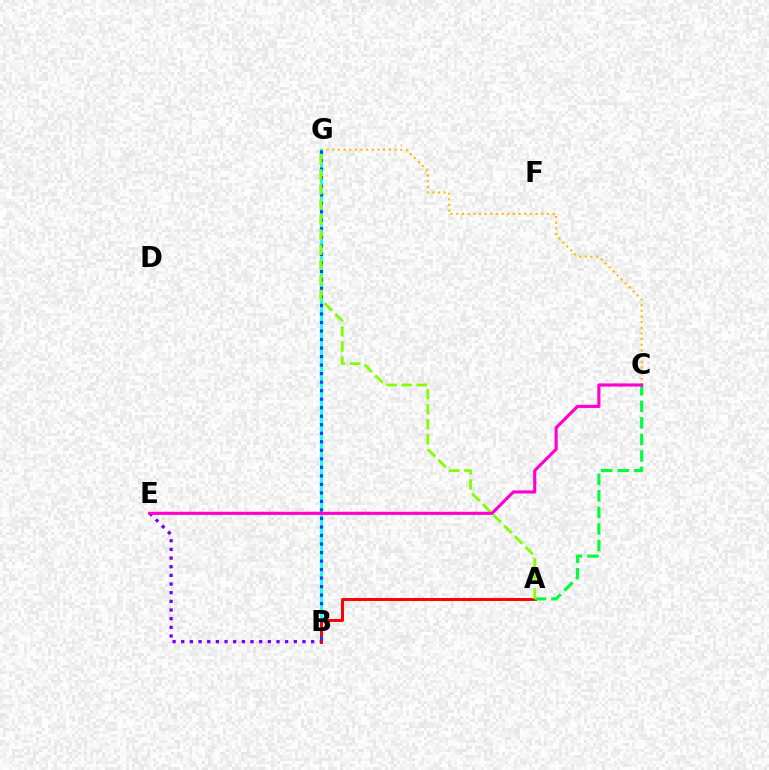{('C', 'G'): [{'color': '#ffbd00', 'line_style': 'dotted', 'thickness': 1.54}], ('B', 'G'): [{'color': '#00fff6', 'line_style': 'solid', 'thickness': 1.95}, {'color': '#004bff', 'line_style': 'dotted', 'thickness': 2.31}], ('A', 'B'): [{'color': '#ff0000', 'line_style': 'solid', 'thickness': 2.13}], ('B', 'E'): [{'color': '#7200ff', 'line_style': 'dotted', 'thickness': 2.35}], ('A', 'C'): [{'color': '#00ff39', 'line_style': 'dashed', 'thickness': 2.25}], ('A', 'G'): [{'color': '#84ff00', 'line_style': 'dashed', 'thickness': 2.05}], ('C', 'E'): [{'color': '#ff00cf', 'line_style': 'solid', 'thickness': 2.25}]}